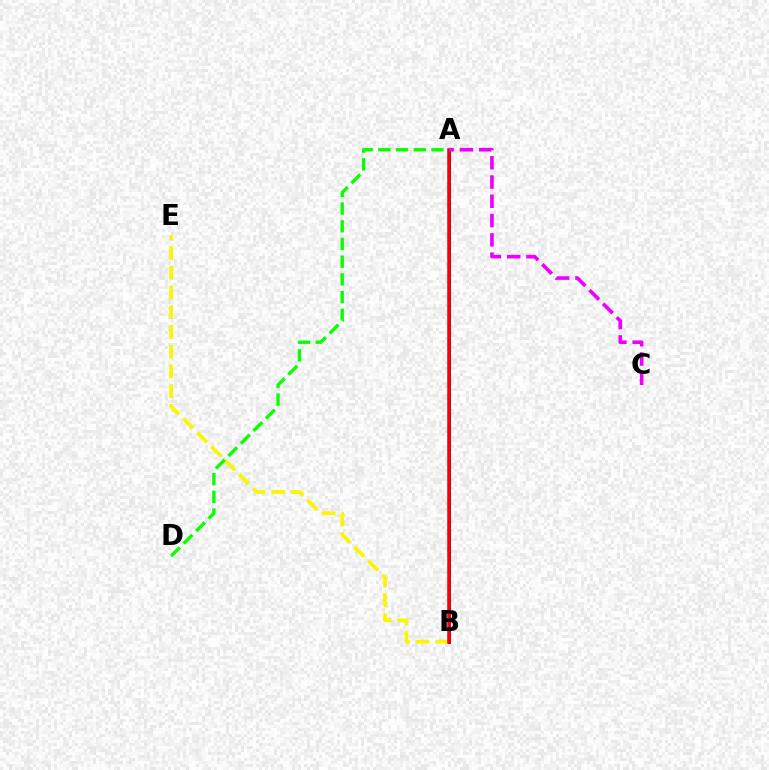{('A', 'B'): [{'color': '#00fff6', 'line_style': 'dashed', 'thickness': 2.34}, {'color': '#0010ff', 'line_style': 'solid', 'thickness': 2.13}, {'color': '#ff0000', 'line_style': 'solid', 'thickness': 2.55}], ('B', 'E'): [{'color': '#fcf500', 'line_style': 'dashed', 'thickness': 2.68}], ('A', 'C'): [{'color': '#ee00ff', 'line_style': 'dashed', 'thickness': 2.62}], ('A', 'D'): [{'color': '#08ff00', 'line_style': 'dashed', 'thickness': 2.4}]}